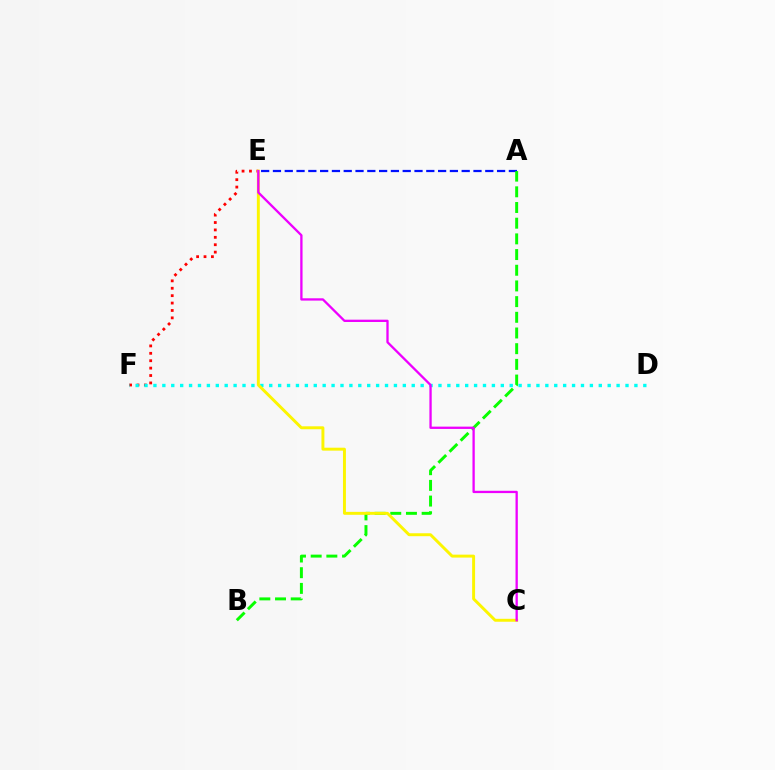{('A', 'E'): [{'color': '#0010ff', 'line_style': 'dashed', 'thickness': 1.6}], ('A', 'B'): [{'color': '#08ff00', 'line_style': 'dashed', 'thickness': 2.13}], ('E', 'F'): [{'color': '#ff0000', 'line_style': 'dotted', 'thickness': 2.01}], ('D', 'F'): [{'color': '#00fff6', 'line_style': 'dotted', 'thickness': 2.42}], ('C', 'E'): [{'color': '#fcf500', 'line_style': 'solid', 'thickness': 2.12}, {'color': '#ee00ff', 'line_style': 'solid', 'thickness': 1.66}]}